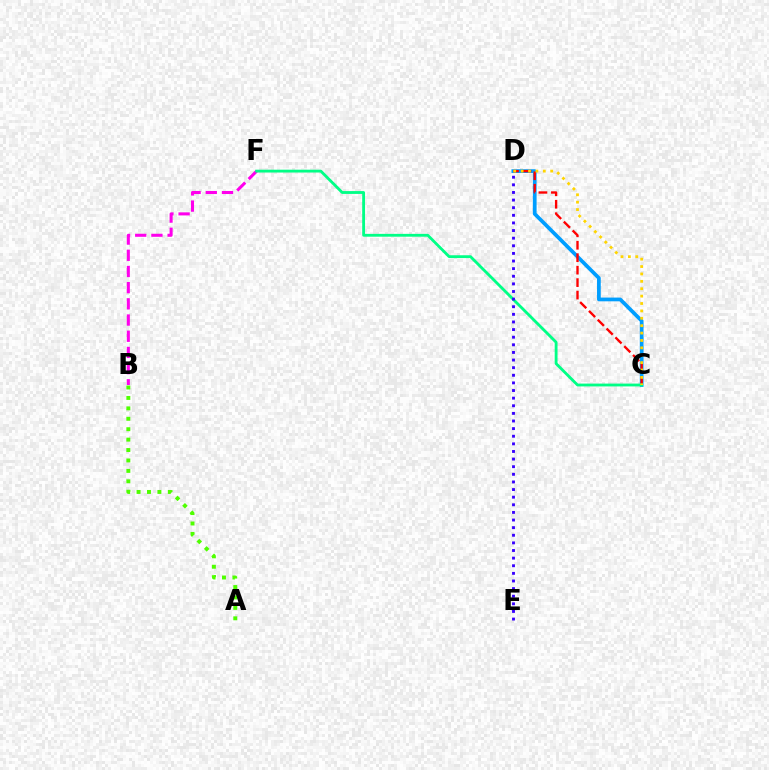{('C', 'D'): [{'color': '#009eff', 'line_style': 'solid', 'thickness': 2.69}, {'color': '#ff0000', 'line_style': 'dashed', 'thickness': 1.69}, {'color': '#ffd500', 'line_style': 'dotted', 'thickness': 2.01}], ('B', 'F'): [{'color': '#ff00ed', 'line_style': 'dashed', 'thickness': 2.2}], ('A', 'B'): [{'color': '#4fff00', 'line_style': 'dotted', 'thickness': 2.83}], ('C', 'F'): [{'color': '#00ff86', 'line_style': 'solid', 'thickness': 2.04}], ('D', 'E'): [{'color': '#3700ff', 'line_style': 'dotted', 'thickness': 2.07}]}